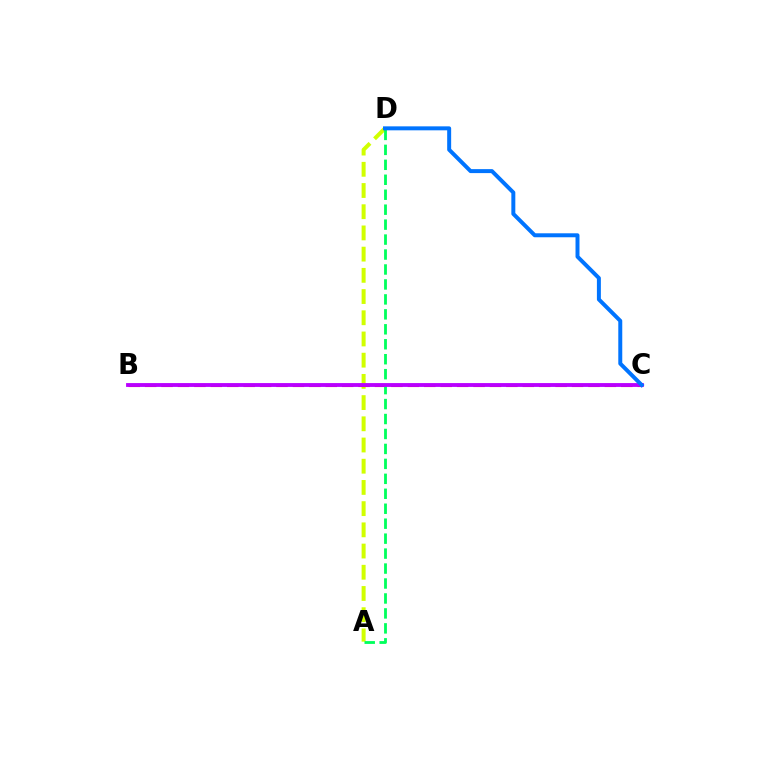{('A', 'D'): [{'color': '#d1ff00', 'line_style': 'dashed', 'thickness': 2.88}, {'color': '#00ff5c', 'line_style': 'dashed', 'thickness': 2.03}], ('B', 'C'): [{'color': '#ff0000', 'line_style': 'dashed', 'thickness': 2.23}, {'color': '#b900ff', 'line_style': 'solid', 'thickness': 2.76}], ('C', 'D'): [{'color': '#0074ff', 'line_style': 'solid', 'thickness': 2.86}]}